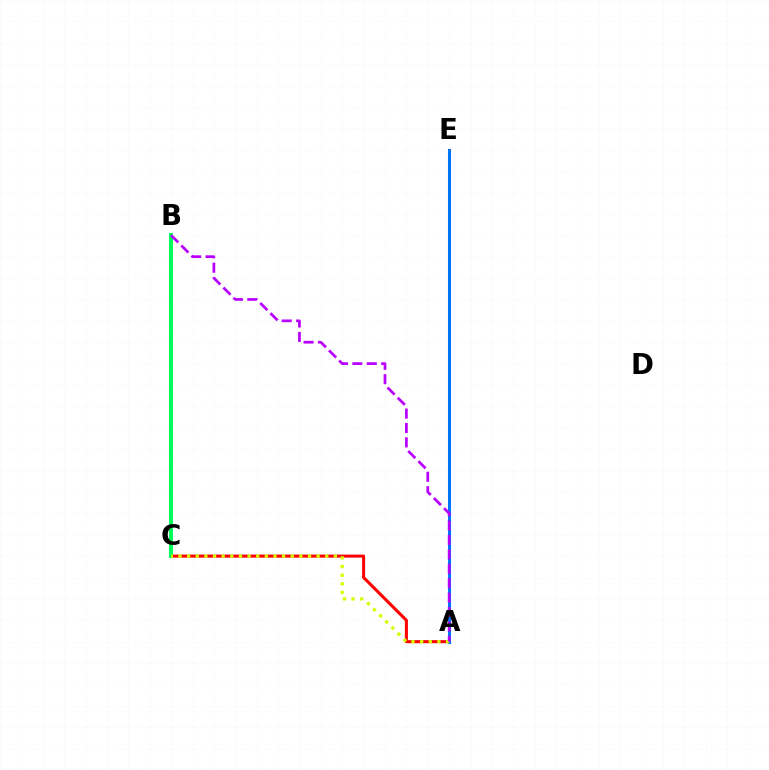{('A', 'C'): [{'color': '#ff0000', 'line_style': 'solid', 'thickness': 2.2}, {'color': '#d1ff00', 'line_style': 'dotted', 'thickness': 2.35}], ('B', 'C'): [{'color': '#00ff5c', 'line_style': 'solid', 'thickness': 2.86}], ('A', 'E'): [{'color': '#0074ff', 'line_style': 'solid', 'thickness': 2.2}], ('A', 'B'): [{'color': '#b900ff', 'line_style': 'dashed', 'thickness': 1.96}]}